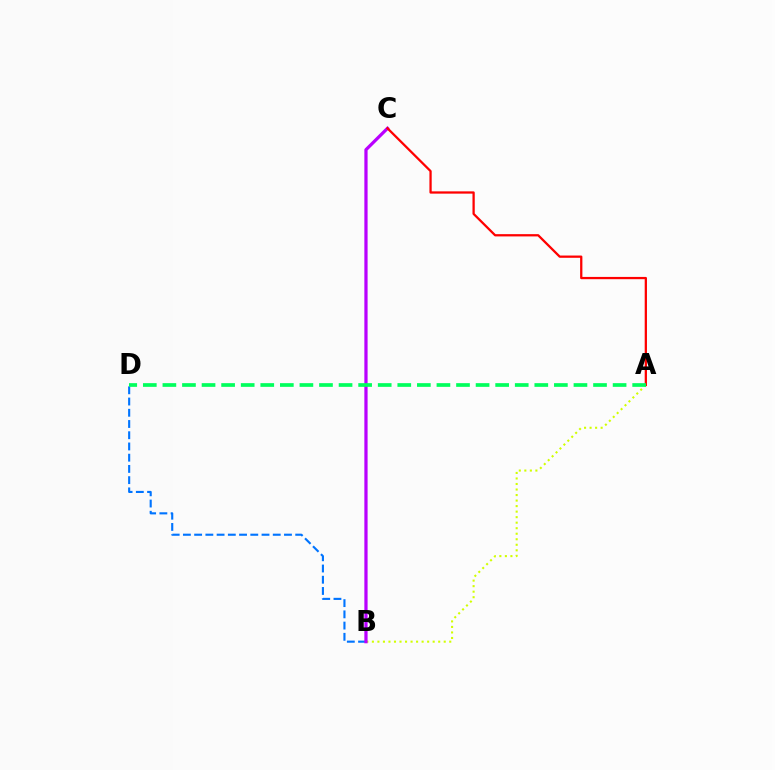{('A', 'B'): [{'color': '#d1ff00', 'line_style': 'dotted', 'thickness': 1.5}], ('B', 'D'): [{'color': '#0074ff', 'line_style': 'dashed', 'thickness': 1.53}], ('B', 'C'): [{'color': '#b900ff', 'line_style': 'solid', 'thickness': 2.33}], ('A', 'C'): [{'color': '#ff0000', 'line_style': 'solid', 'thickness': 1.63}], ('A', 'D'): [{'color': '#00ff5c', 'line_style': 'dashed', 'thickness': 2.66}]}